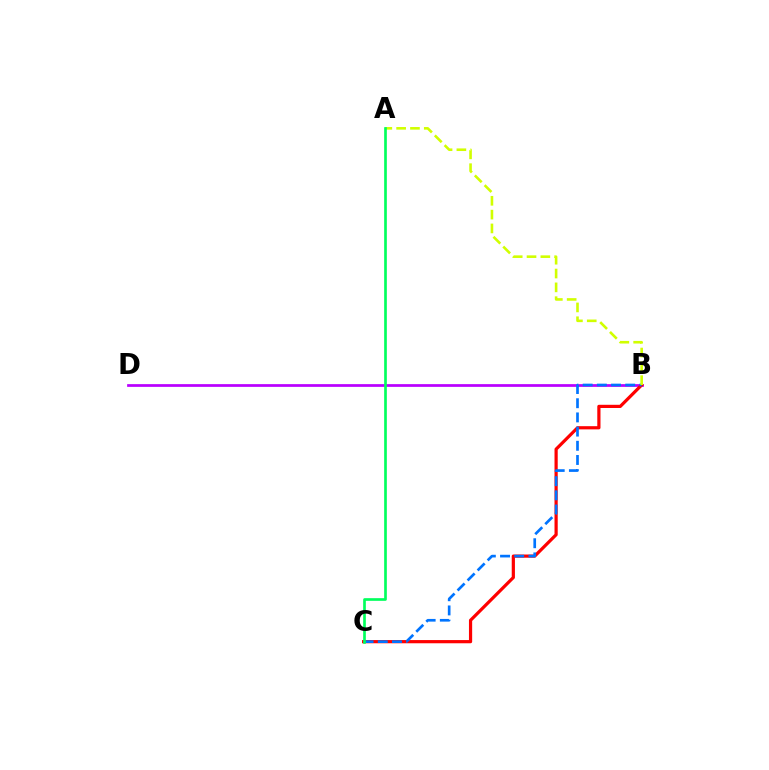{('B', 'D'): [{'color': '#b900ff', 'line_style': 'solid', 'thickness': 1.97}], ('B', 'C'): [{'color': '#ff0000', 'line_style': 'solid', 'thickness': 2.31}, {'color': '#0074ff', 'line_style': 'dashed', 'thickness': 1.93}], ('A', 'B'): [{'color': '#d1ff00', 'line_style': 'dashed', 'thickness': 1.88}], ('A', 'C'): [{'color': '#00ff5c', 'line_style': 'solid', 'thickness': 1.92}]}